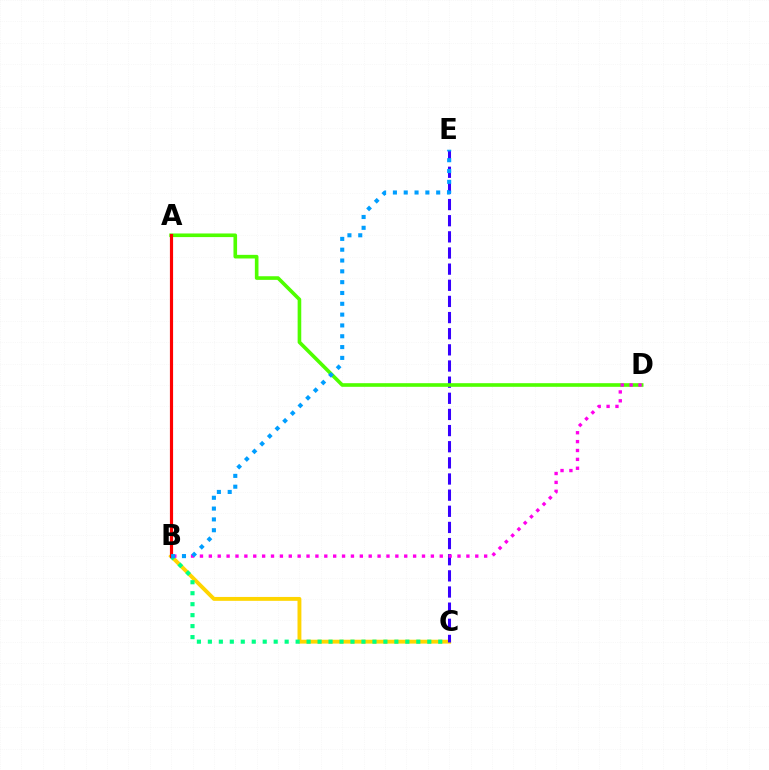{('B', 'C'): [{'color': '#ffd500', 'line_style': 'solid', 'thickness': 2.8}, {'color': '#00ff86', 'line_style': 'dotted', 'thickness': 2.98}], ('C', 'E'): [{'color': '#3700ff', 'line_style': 'dashed', 'thickness': 2.19}], ('A', 'D'): [{'color': '#4fff00', 'line_style': 'solid', 'thickness': 2.61}], ('B', 'D'): [{'color': '#ff00ed', 'line_style': 'dotted', 'thickness': 2.41}], ('A', 'B'): [{'color': '#ff0000', 'line_style': 'solid', 'thickness': 2.28}], ('B', 'E'): [{'color': '#009eff', 'line_style': 'dotted', 'thickness': 2.94}]}